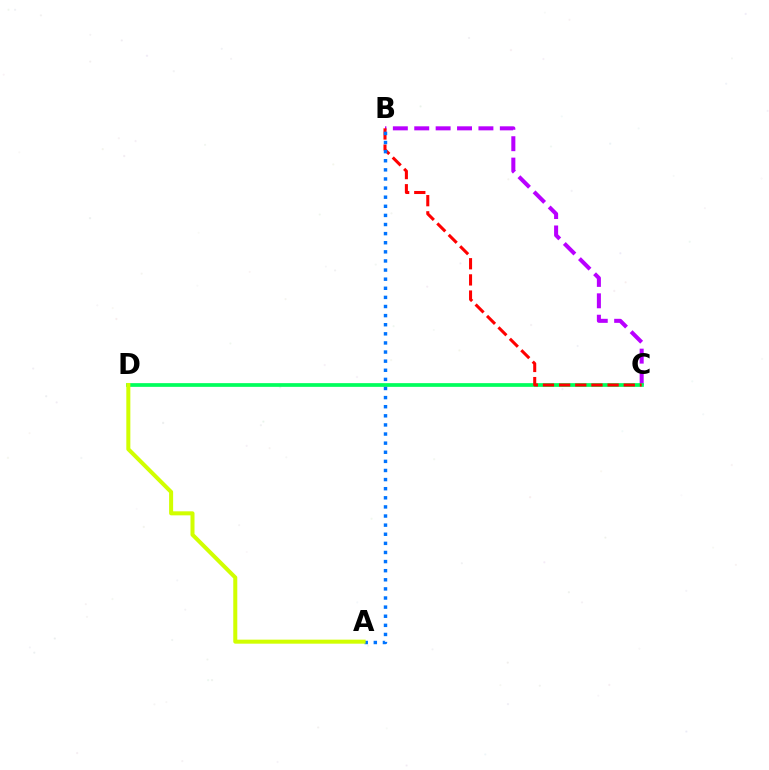{('B', 'C'): [{'color': '#b900ff', 'line_style': 'dashed', 'thickness': 2.91}, {'color': '#ff0000', 'line_style': 'dashed', 'thickness': 2.2}], ('C', 'D'): [{'color': '#00ff5c', 'line_style': 'solid', 'thickness': 2.67}], ('A', 'B'): [{'color': '#0074ff', 'line_style': 'dotted', 'thickness': 2.48}], ('A', 'D'): [{'color': '#d1ff00', 'line_style': 'solid', 'thickness': 2.9}]}